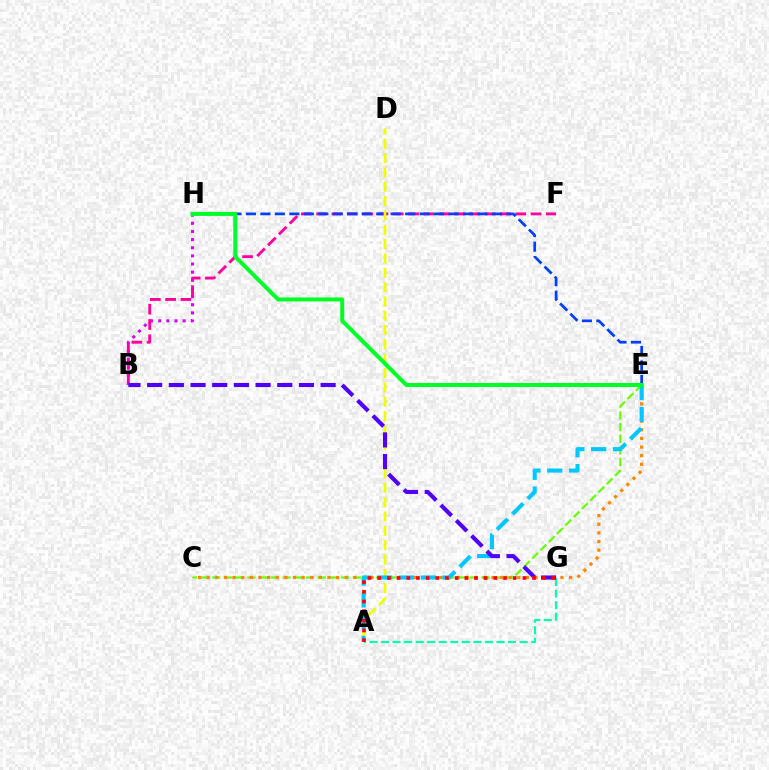{('C', 'E'): [{'color': '#66ff00', 'line_style': 'dashed', 'thickness': 1.59}, {'color': '#ff8800', 'line_style': 'dotted', 'thickness': 2.34}], ('B', 'H'): [{'color': '#d600ff', 'line_style': 'dotted', 'thickness': 2.21}], ('B', 'F'): [{'color': '#ff00a0', 'line_style': 'dashed', 'thickness': 2.08}], ('E', 'H'): [{'color': '#003fff', 'line_style': 'dashed', 'thickness': 1.97}, {'color': '#00ff27', 'line_style': 'solid', 'thickness': 2.87}], ('A', 'G'): [{'color': '#00ffaf', 'line_style': 'dashed', 'thickness': 1.57}, {'color': '#ff0000', 'line_style': 'dotted', 'thickness': 2.63}], ('A', 'D'): [{'color': '#eeff00', 'line_style': 'dashed', 'thickness': 1.95}], ('A', 'E'): [{'color': '#00c7ff', 'line_style': 'dashed', 'thickness': 2.96}], ('B', 'G'): [{'color': '#4f00ff', 'line_style': 'dashed', 'thickness': 2.95}]}